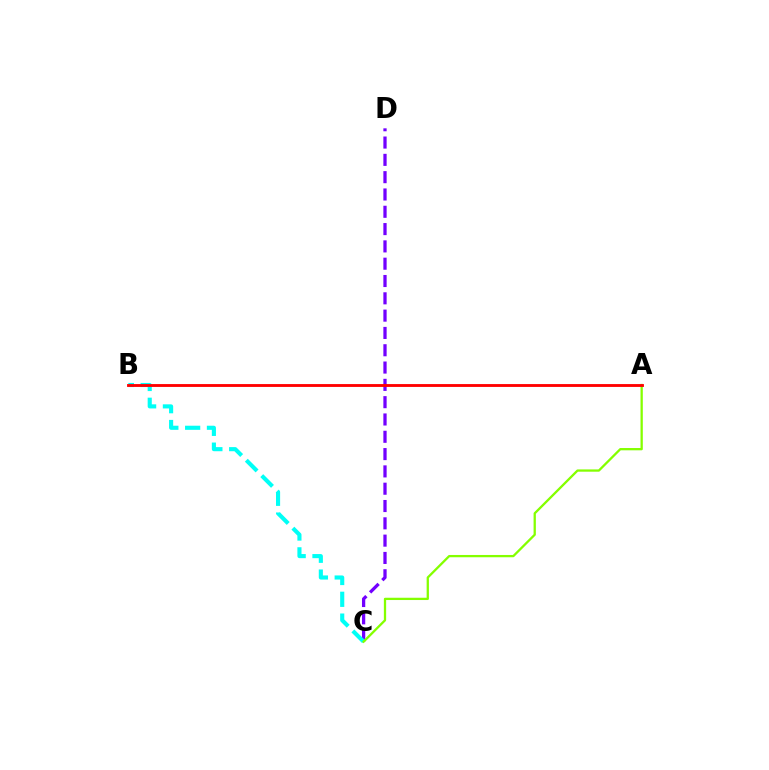{('C', 'D'): [{'color': '#7200ff', 'line_style': 'dashed', 'thickness': 2.35}], ('B', 'C'): [{'color': '#00fff6', 'line_style': 'dashed', 'thickness': 2.96}], ('A', 'C'): [{'color': '#84ff00', 'line_style': 'solid', 'thickness': 1.64}], ('A', 'B'): [{'color': '#ff0000', 'line_style': 'solid', 'thickness': 2.05}]}